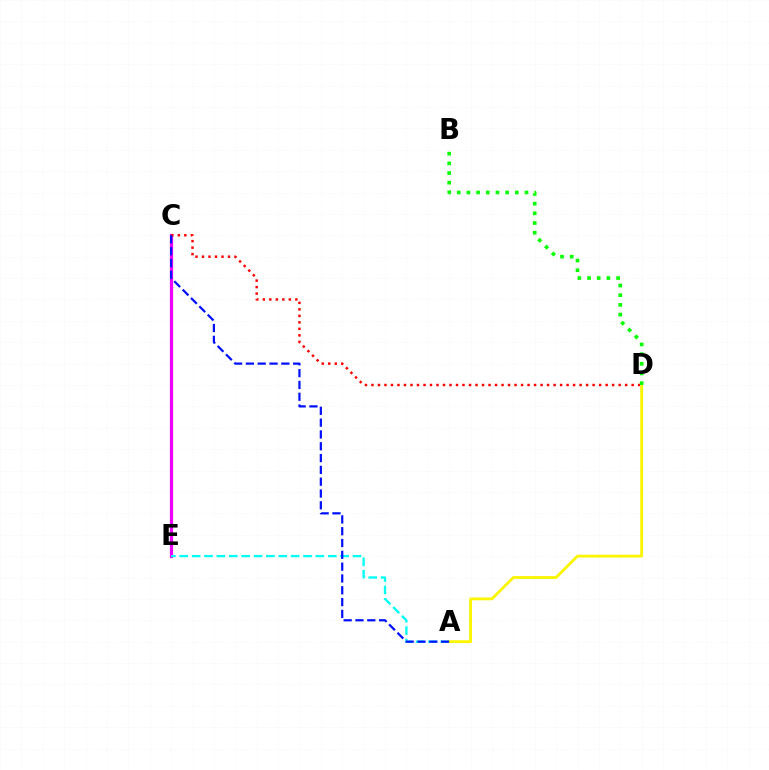{('C', 'E'): [{'color': '#ee00ff', 'line_style': 'solid', 'thickness': 2.31}], ('C', 'D'): [{'color': '#ff0000', 'line_style': 'dotted', 'thickness': 1.77}], ('A', 'E'): [{'color': '#00fff6', 'line_style': 'dashed', 'thickness': 1.68}], ('A', 'D'): [{'color': '#fcf500', 'line_style': 'solid', 'thickness': 2.02}], ('A', 'C'): [{'color': '#0010ff', 'line_style': 'dashed', 'thickness': 1.6}], ('B', 'D'): [{'color': '#08ff00', 'line_style': 'dotted', 'thickness': 2.63}]}